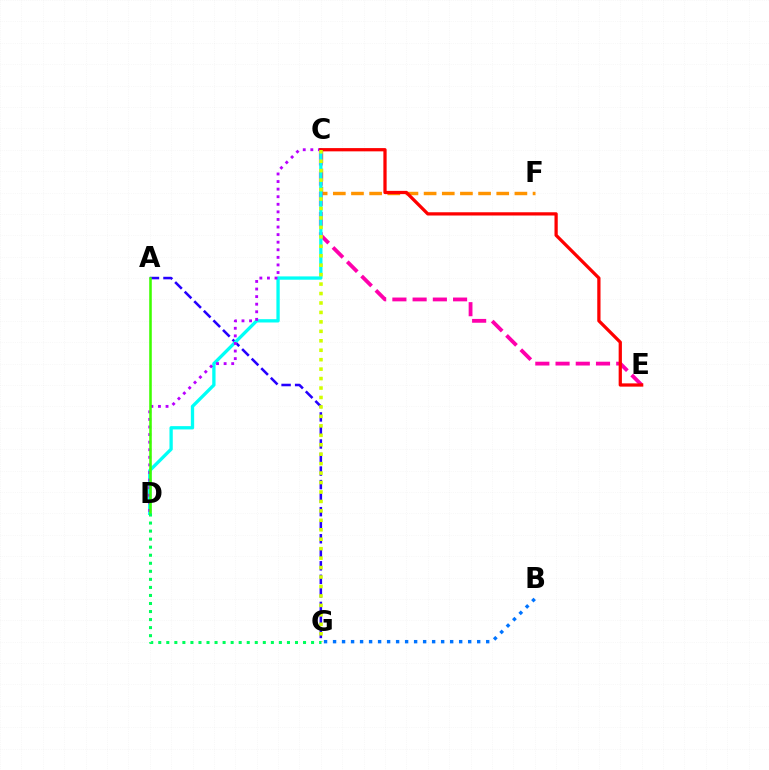{('A', 'G'): [{'color': '#2500ff', 'line_style': 'dashed', 'thickness': 1.84}], ('C', 'F'): [{'color': '#ff9400', 'line_style': 'dashed', 'thickness': 2.47}], ('C', 'E'): [{'color': '#ff00ac', 'line_style': 'dashed', 'thickness': 2.75}, {'color': '#ff0000', 'line_style': 'solid', 'thickness': 2.34}], ('B', 'G'): [{'color': '#0074ff', 'line_style': 'dotted', 'thickness': 2.45}], ('C', 'D'): [{'color': '#00fff6', 'line_style': 'solid', 'thickness': 2.38}, {'color': '#b900ff', 'line_style': 'dotted', 'thickness': 2.06}], ('C', 'G'): [{'color': '#d1ff00', 'line_style': 'dotted', 'thickness': 2.57}], ('A', 'D'): [{'color': '#3dff00', 'line_style': 'solid', 'thickness': 1.85}], ('D', 'G'): [{'color': '#00ff5c', 'line_style': 'dotted', 'thickness': 2.19}]}